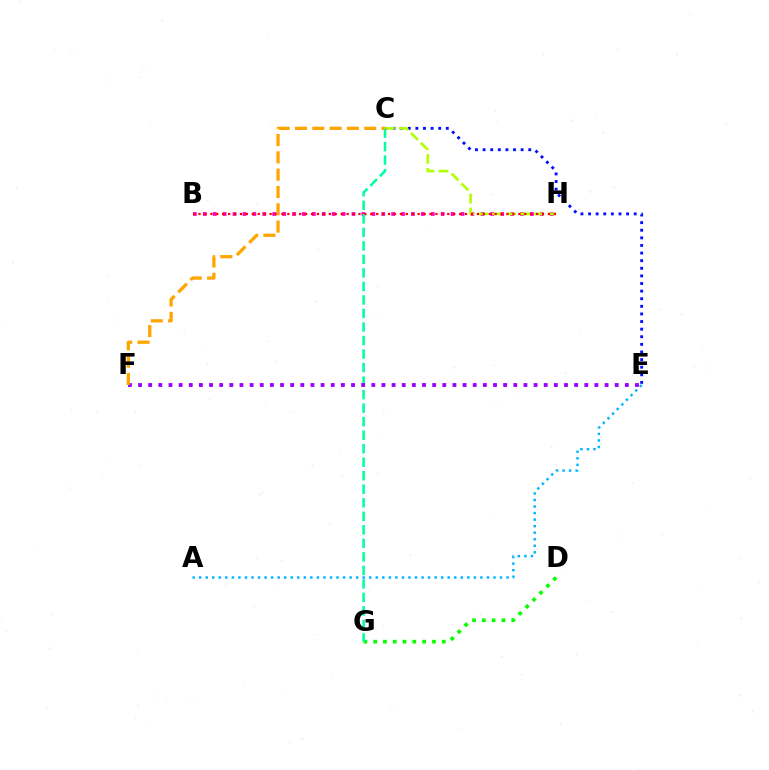{('C', 'E'): [{'color': '#0010ff', 'line_style': 'dotted', 'thickness': 2.07}], ('D', 'G'): [{'color': '#08ff00', 'line_style': 'dotted', 'thickness': 2.66}], ('B', 'H'): [{'color': '#ff00bd', 'line_style': 'dotted', 'thickness': 2.69}, {'color': '#ff0000', 'line_style': 'dotted', 'thickness': 1.61}], ('C', 'H'): [{'color': '#b3ff00', 'line_style': 'dashed', 'thickness': 1.9}], ('C', 'G'): [{'color': '#00ff9d', 'line_style': 'dashed', 'thickness': 1.84}], ('E', 'F'): [{'color': '#9b00ff', 'line_style': 'dotted', 'thickness': 2.76}], ('A', 'E'): [{'color': '#00b5ff', 'line_style': 'dotted', 'thickness': 1.78}], ('C', 'F'): [{'color': '#ffa500', 'line_style': 'dashed', 'thickness': 2.35}]}